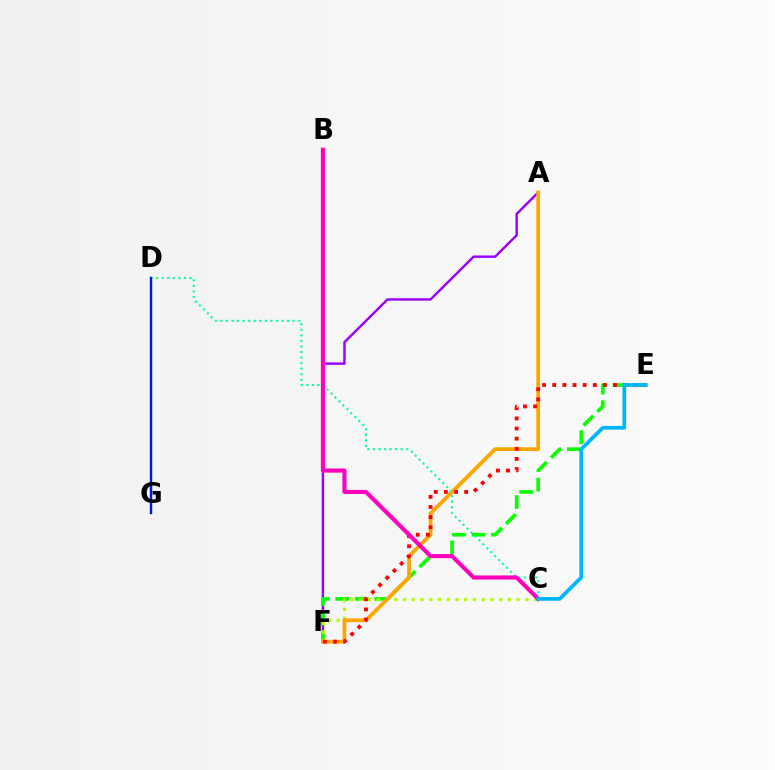{('A', 'F'): [{'color': '#9b00ff', 'line_style': 'solid', 'thickness': 1.74}, {'color': '#ffa500', 'line_style': 'solid', 'thickness': 2.71}], ('E', 'F'): [{'color': '#08ff00', 'line_style': 'dashed', 'thickness': 2.65}, {'color': '#ff0000', 'line_style': 'dotted', 'thickness': 2.75}], ('C', 'F'): [{'color': '#b3ff00', 'line_style': 'dotted', 'thickness': 2.37}], ('C', 'D'): [{'color': '#00ff9d', 'line_style': 'dotted', 'thickness': 1.51}], ('B', 'C'): [{'color': '#ff00bd', 'line_style': 'solid', 'thickness': 2.95}], ('D', 'G'): [{'color': '#0010ff', 'line_style': 'solid', 'thickness': 1.72}], ('C', 'E'): [{'color': '#00b5ff', 'line_style': 'solid', 'thickness': 2.68}]}